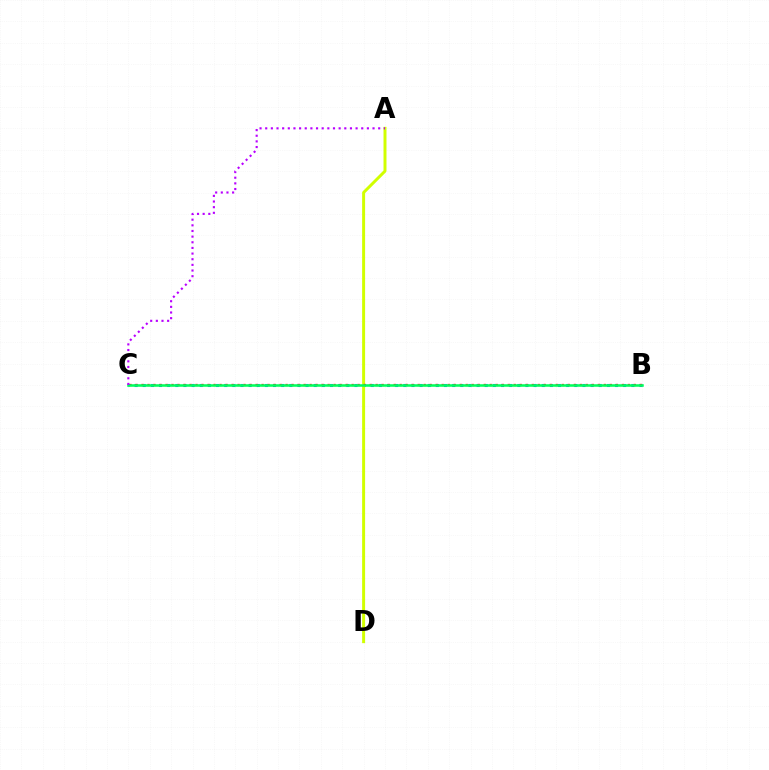{('B', 'C'): [{'color': '#0074ff', 'line_style': 'dotted', 'thickness': 2.21}, {'color': '#ff0000', 'line_style': 'dotted', 'thickness': 1.63}, {'color': '#00ff5c', 'line_style': 'solid', 'thickness': 1.83}], ('A', 'D'): [{'color': '#d1ff00', 'line_style': 'solid', 'thickness': 2.13}], ('A', 'C'): [{'color': '#b900ff', 'line_style': 'dotted', 'thickness': 1.53}]}